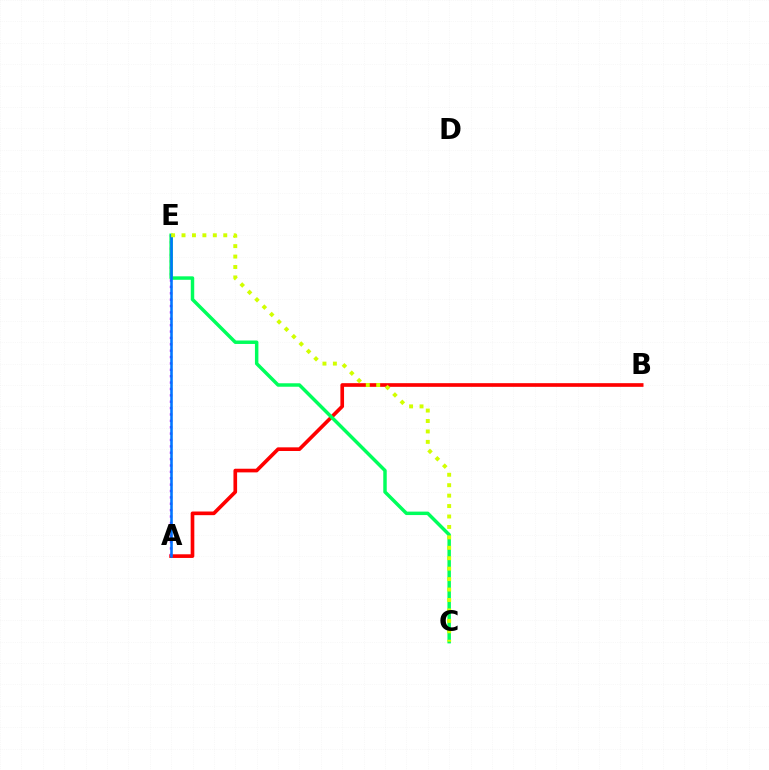{('A', 'B'): [{'color': '#ff0000', 'line_style': 'solid', 'thickness': 2.63}], ('A', 'E'): [{'color': '#b900ff', 'line_style': 'dotted', 'thickness': 1.73}, {'color': '#0074ff', 'line_style': 'solid', 'thickness': 1.85}], ('C', 'E'): [{'color': '#00ff5c', 'line_style': 'solid', 'thickness': 2.49}, {'color': '#d1ff00', 'line_style': 'dotted', 'thickness': 2.84}]}